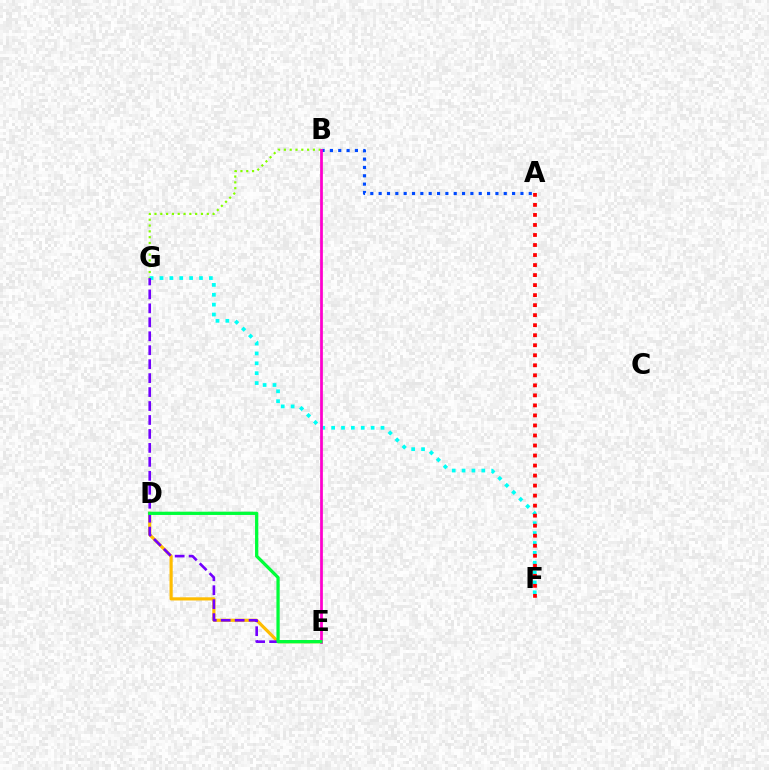{('A', 'B'): [{'color': '#004bff', 'line_style': 'dotted', 'thickness': 2.27}], ('B', 'G'): [{'color': '#84ff00', 'line_style': 'dotted', 'thickness': 1.58}], ('F', 'G'): [{'color': '#00fff6', 'line_style': 'dotted', 'thickness': 2.68}], ('A', 'F'): [{'color': '#ff0000', 'line_style': 'dotted', 'thickness': 2.72}], ('D', 'E'): [{'color': '#ffbd00', 'line_style': 'solid', 'thickness': 2.28}, {'color': '#00ff39', 'line_style': 'solid', 'thickness': 2.34}], ('E', 'G'): [{'color': '#7200ff', 'line_style': 'dashed', 'thickness': 1.9}], ('B', 'E'): [{'color': '#ff00cf', 'line_style': 'solid', 'thickness': 1.98}]}